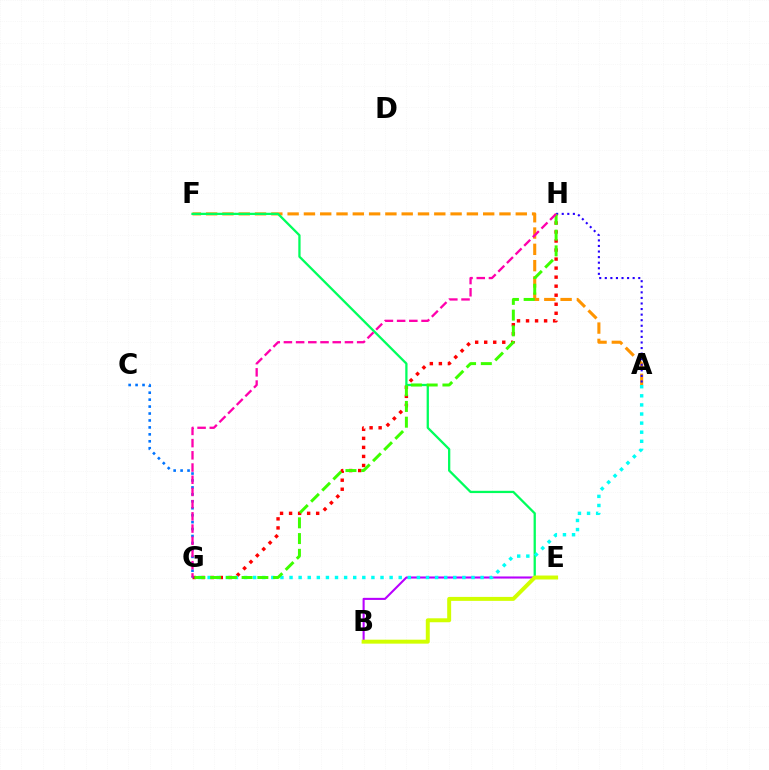{('A', 'F'): [{'color': '#ff9400', 'line_style': 'dashed', 'thickness': 2.21}], ('G', 'H'): [{'color': '#ff0000', 'line_style': 'dotted', 'thickness': 2.45}, {'color': '#3dff00', 'line_style': 'dashed', 'thickness': 2.14}, {'color': '#ff00ac', 'line_style': 'dashed', 'thickness': 1.66}], ('A', 'H'): [{'color': '#2500ff', 'line_style': 'dotted', 'thickness': 1.51}], ('B', 'E'): [{'color': '#b900ff', 'line_style': 'solid', 'thickness': 1.51}, {'color': '#d1ff00', 'line_style': 'solid', 'thickness': 2.85}], ('E', 'F'): [{'color': '#00ff5c', 'line_style': 'solid', 'thickness': 1.64}], ('A', 'G'): [{'color': '#00fff6', 'line_style': 'dotted', 'thickness': 2.47}], ('C', 'G'): [{'color': '#0074ff', 'line_style': 'dotted', 'thickness': 1.89}]}